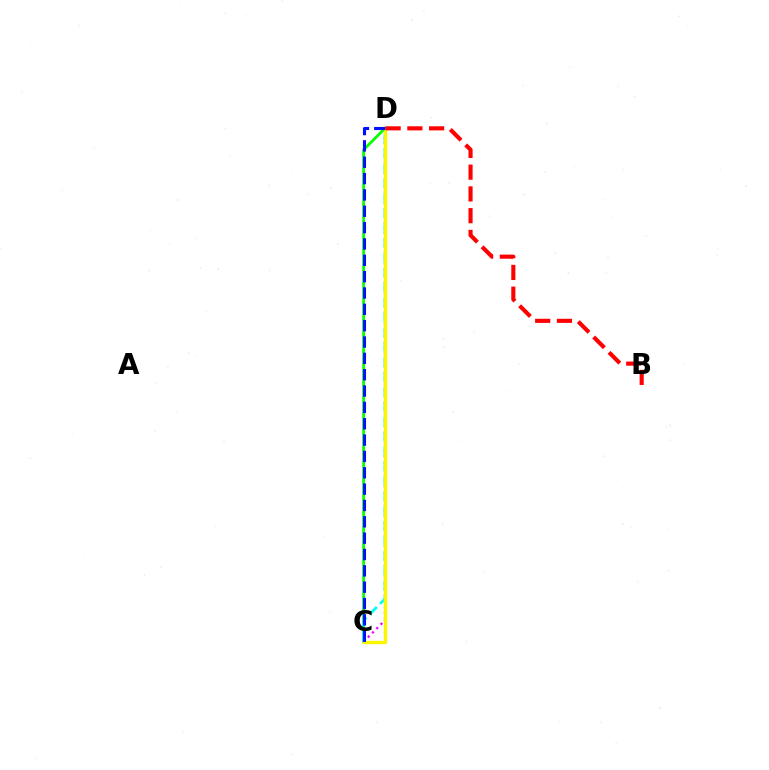{('C', 'D'): [{'color': '#ee00ff', 'line_style': 'dotted', 'thickness': 1.64}, {'color': '#08ff00', 'line_style': 'solid', 'thickness': 2.01}, {'color': '#00fff6', 'line_style': 'dashed', 'thickness': 2.02}, {'color': '#fcf500', 'line_style': 'solid', 'thickness': 2.42}, {'color': '#0010ff', 'line_style': 'dashed', 'thickness': 2.22}], ('B', 'D'): [{'color': '#ff0000', 'line_style': 'dashed', 'thickness': 2.95}]}